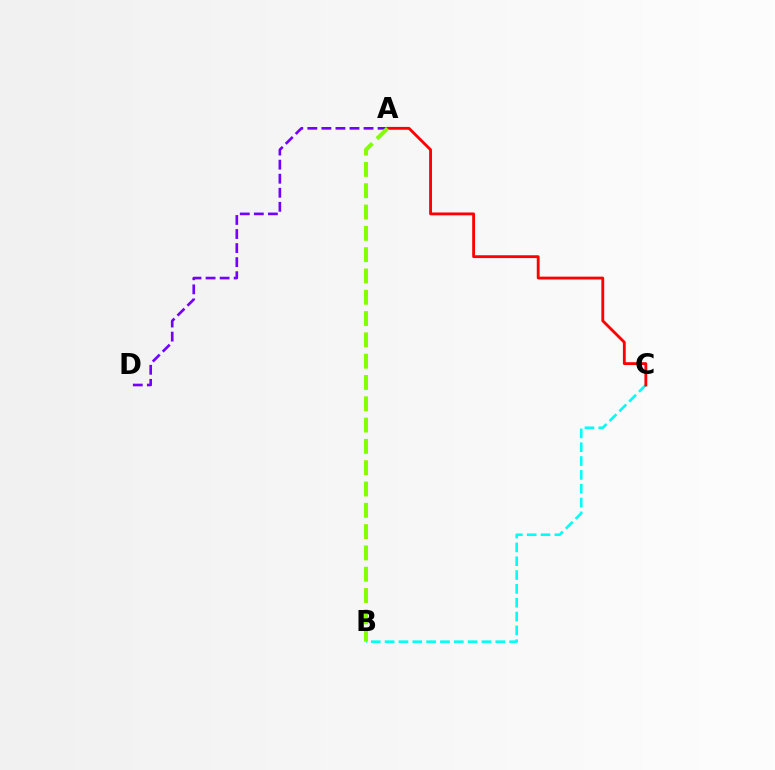{('A', 'D'): [{'color': '#7200ff', 'line_style': 'dashed', 'thickness': 1.91}], ('B', 'C'): [{'color': '#00fff6', 'line_style': 'dashed', 'thickness': 1.88}], ('A', 'C'): [{'color': '#ff0000', 'line_style': 'solid', 'thickness': 2.04}], ('A', 'B'): [{'color': '#84ff00', 'line_style': 'dashed', 'thickness': 2.89}]}